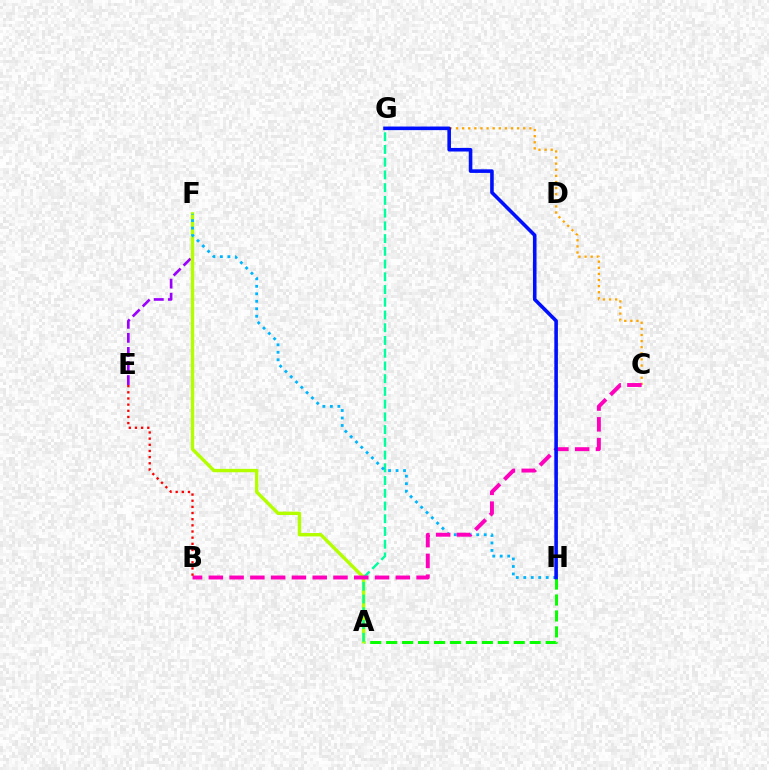{('A', 'H'): [{'color': '#08ff00', 'line_style': 'dashed', 'thickness': 2.17}], ('C', 'G'): [{'color': '#ffa500', 'line_style': 'dotted', 'thickness': 1.66}], ('E', 'F'): [{'color': '#9b00ff', 'line_style': 'dashed', 'thickness': 1.91}], ('A', 'F'): [{'color': '#b3ff00', 'line_style': 'solid', 'thickness': 2.44}], ('A', 'G'): [{'color': '#00ff9d', 'line_style': 'dashed', 'thickness': 1.73}], ('F', 'H'): [{'color': '#00b5ff', 'line_style': 'dotted', 'thickness': 2.03}], ('B', 'C'): [{'color': '#ff00bd', 'line_style': 'dashed', 'thickness': 2.82}], ('G', 'H'): [{'color': '#0010ff', 'line_style': 'solid', 'thickness': 2.58}], ('B', 'E'): [{'color': '#ff0000', 'line_style': 'dotted', 'thickness': 1.67}]}